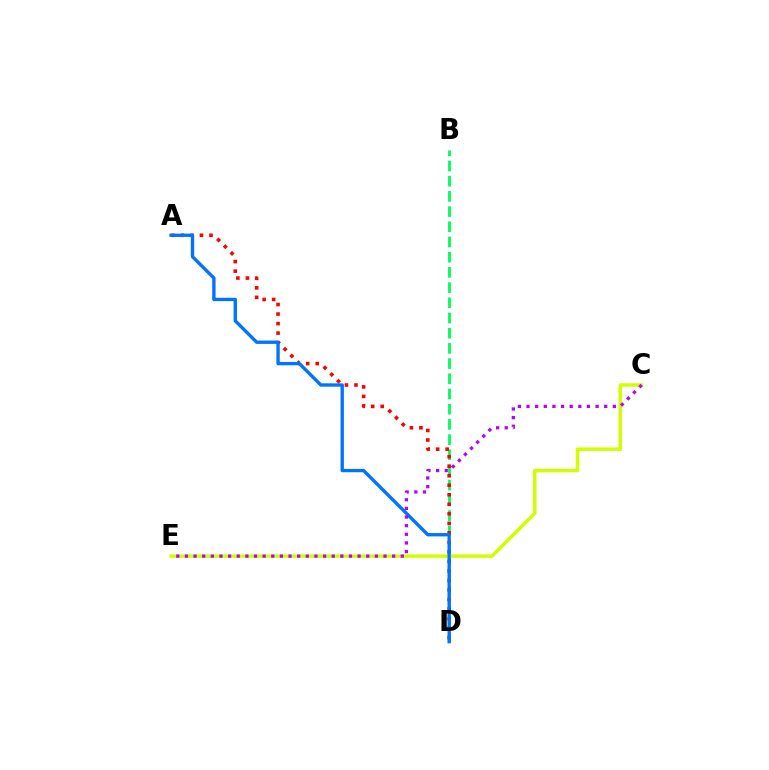{('B', 'D'): [{'color': '#00ff5c', 'line_style': 'dashed', 'thickness': 2.06}], ('A', 'D'): [{'color': '#ff0000', 'line_style': 'dotted', 'thickness': 2.59}, {'color': '#0074ff', 'line_style': 'solid', 'thickness': 2.41}], ('C', 'E'): [{'color': '#d1ff00', 'line_style': 'solid', 'thickness': 2.49}, {'color': '#b900ff', 'line_style': 'dotted', 'thickness': 2.35}]}